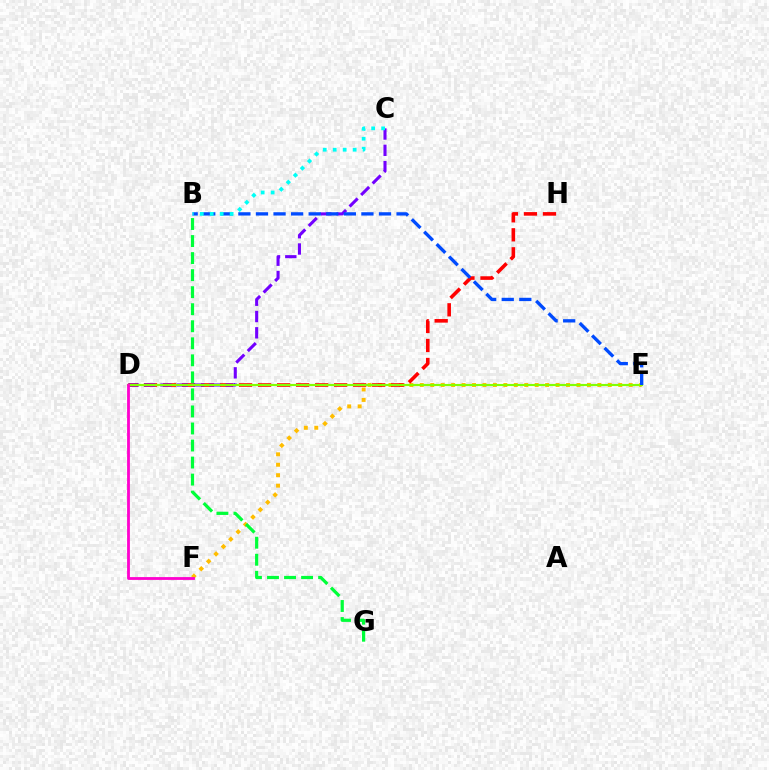{('E', 'F'): [{'color': '#ffbd00', 'line_style': 'dotted', 'thickness': 2.84}], ('D', 'H'): [{'color': '#ff0000', 'line_style': 'dashed', 'thickness': 2.58}], ('C', 'D'): [{'color': '#7200ff', 'line_style': 'dashed', 'thickness': 2.21}], ('D', 'E'): [{'color': '#84ff00', 'line_style': 'solid', 'thickness': 1.54}], ('B', 'G'): [{'color': '#00ff39', 'line_style': 'dashed', 'thickness': 2.31}], ('B', 'E'): [{'color': '#004bff', 'line_style': 'dashed', 'thickness': 2.39}], ('D', 'F'): [{'color': '#ff00cf', 'line_style': 'solid', 'thickness': 2.02}], ('B', 'C'): [{'color': '#00fff6', 'line_style': 'dotted', 'thickness': 2.71}]}